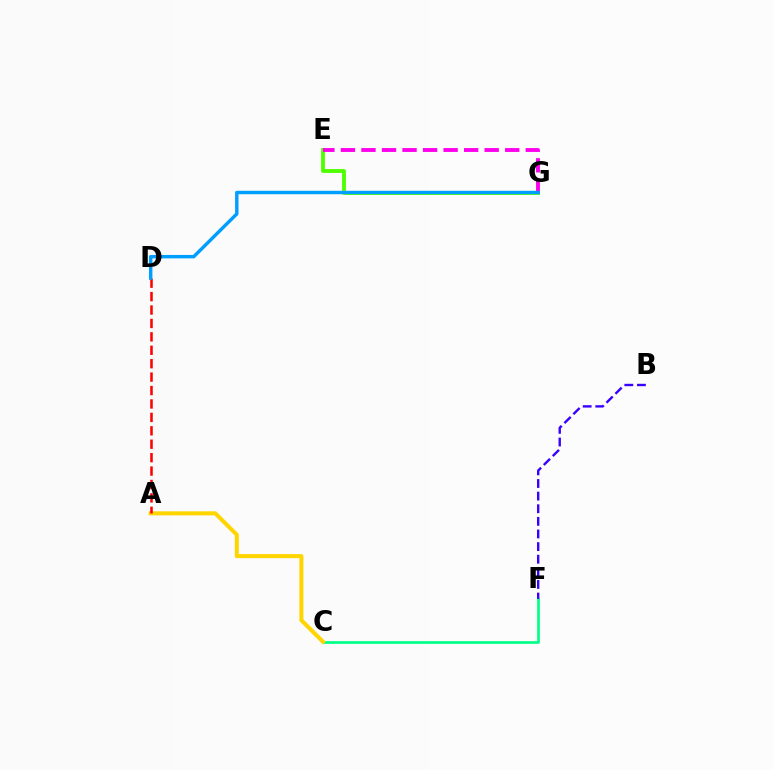{('C', 'F'): [{'color': '#00ff86', 'line_style': 'solid', 'thickness': 1.94}], ('A', 'C'): [{'color': '#ffd500', 'line_style': 'solid', 'thickness': 2.91}], ('B', 'F'): [{'color': '#3700ff', 'line_style': 'dashed', 'thickness': 1.71}], ('A', 'D'): [{'color': '#ff0000', 'line_style': 'dashed', 'thickness': 1.82}], ('E', 'G'): [{'color': '#4fff00', 'line_style': 'solid', 'thickness': 2.77}, {'color': '#ff00ed', 'line_style': 'dashed', 'thickness': 2.79}], ('D', 'G'): [{'color': '#009eff', 'line_style': 'solid', 'thickness': 2.46}]}